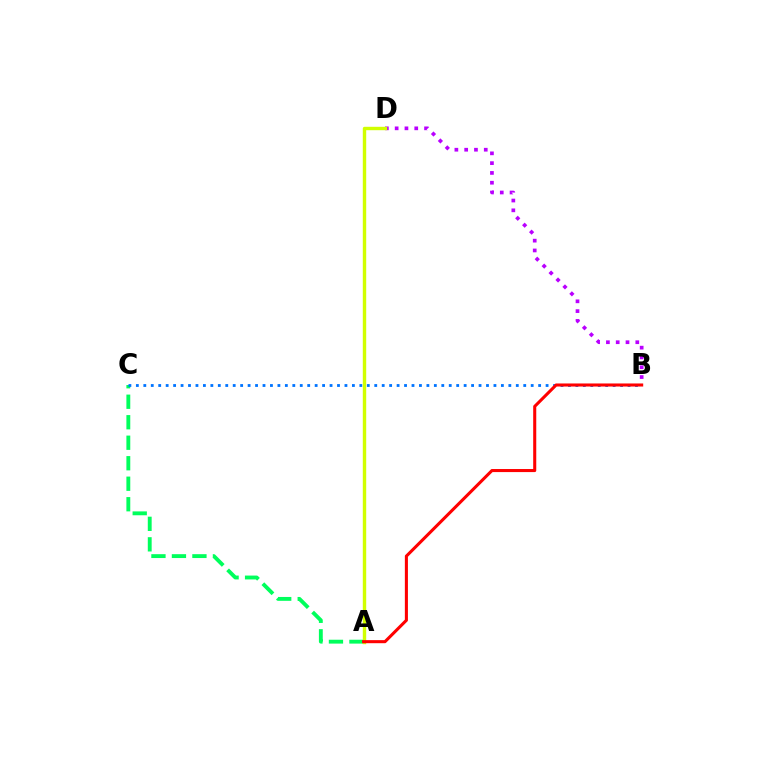{('B', 'D'): [{'color': '#b900ff', 'line_style': 'dotted', 'thickness': 2.66}], ('A', 'C'): [{'color': '#00ff5c', 'line_style': 'dashed', 'thickness': 2.78}], ('B', 'C'): [{'color': '#0074ff', 'line_style': 'dotted', 'thickness': 2.02}], ('A', 'D'): [{'color': '#d1ff00', 'line_style': 'solid', 'thickness': 2.45}], ('A', 'B'): [{'color': '#ff0000', 'line_style': 'solid', 'thickness': 2.21}]}